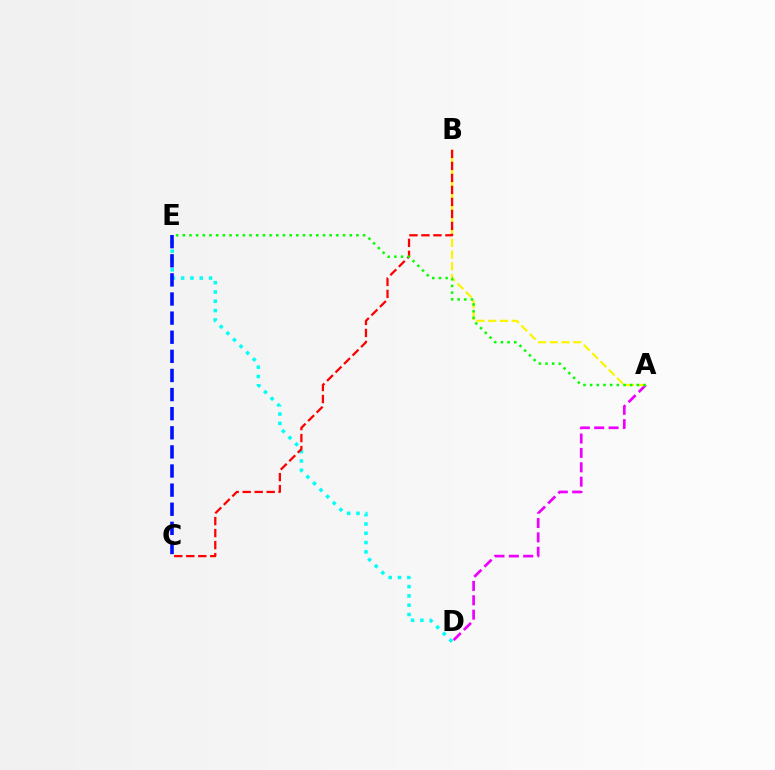{('D', 'E'): [{'color': '#00fff6', 'line_style': 'dotted', 'thickness': 2.53}], ('A', 'D'): [{'color': '#ee00ff', 'line_style': 'dashed', 'thickness': 1.95}], ('A', 'B'): [{'color': '#fcf500', 'line_style': 'dashed', 'thickness': 1.59}], ('B', 'C'): [{'color': '#ff0000', 'line_style': 'dashed', 'thickness': 1.63}], ('A', 'E'): [{'color': '#08ff00', 'line_style': 'dotted', 'thickness': 1.81}], ('C', 'E'): [{'color': '#0010ff', 'line_style': 'dashed', 'thickness': 2.6}]}